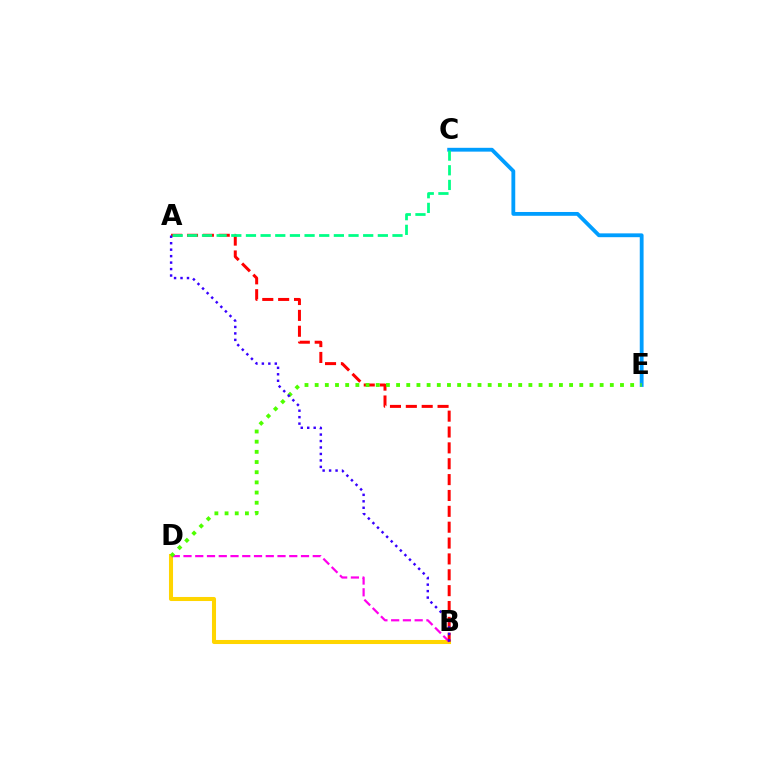{('C', 'E'): [{'color': '#009eff', 'line_style': 'solid', 'thickness': 2.75}], ('B', 'D'): [{'color': '#ffd500', 'line_style': 'solid', 'thickness': 2.92}, {'color': '#ff00ed', 'line_style': 'dashed', 'thickness': 1.6}], ('A', 'B'): [{'color': '#ff0000', 'line_style': 'dashed', 'thickness': 2.16}, {'color': '#3700ff', 'line_style': 'dotted', 'thickness': 1.76}], ('D', 'E'): [{'color': '#4fff00', 'line_style': 'dotted', 'thickness': 2.77}], ('A', 'C'): [{'color': '#00ff86', 'line_style': 'dashed', 'thickness': 1.99}]}